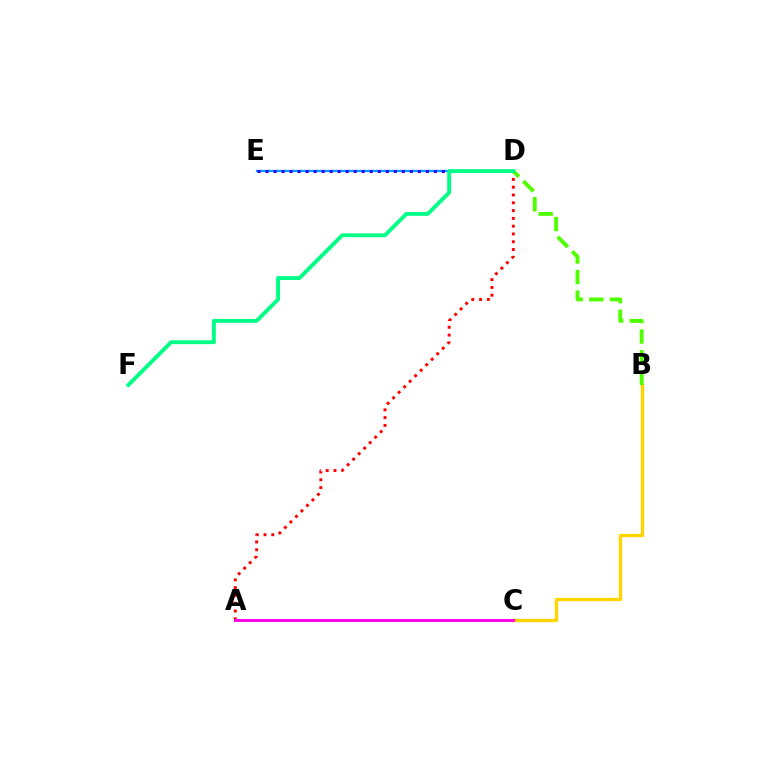{('B', 'C'): [{'color': '#ffd500', 'line_style': 'solid', 'thickness': 2.4}], ('D', 'E'): [{'color': '#009eff', 'line_style': 'solid', 'thickness': 1.65}, {'color': '#3700ff', 'line_style': 'dotted', 'thickness': 2.18}], ('B', 'D'): [{'color': '#4fff00', 'line_style': 'dashed', 'thickness': 2.8}], ('A', 'D'): [{'color': '#ff0000', 'line_style': 'dotted', 'thickness': 2.12}], ('A', 'C'): [{'color': '#ff00ed', 'line_style': 'solid', 'thickness': 2.1}], ('D', 'F'): [{'color': '#00ff86', 'line_style': 'solid', 'thickness': 2.8}]}